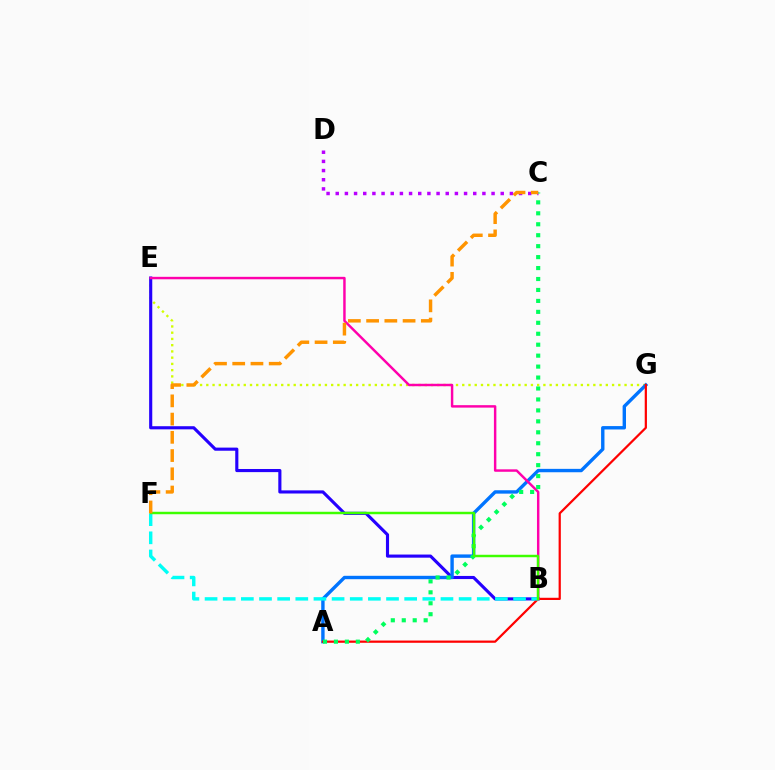{('E', 'G'): [{'color': '#d1ff00', 'line_style': 'dotted', 'thickness': 1.7}], ('B', 'E'): [{'color': '#2500ff', 'line_style': 'solid', 'thickness': 2.25}, {'color': '#ff00ac', 'line_style': 'solid', 'thickness': 1.77}], ('A', 'G'): [{'color': '#0074ff', 'line_style': 'solid', 'thickness': 2.44}, {'color': '#ff0000', 'line_style': 'solid', 'thickness': 1.6}], ('C', 'D'): [{'color': '#b900ff', 'line_style': 'dotted', 'thickness': 2.49}], ('B', 'F'): [{'color': '#00fff6', 'line_style': 'dashed', 'thickness': 2.47}, {'color': '#3dff00', 'line_style': 'solid', 'thickness': 1.77}], ('A', 'C'): [{'color': '#00ff5c', 'line_style': 'dotted', 'thickness': 2.98}], ('C', 'F'): [{'color': '#ff9400', 'line_style': 'dashed', 'thickness': 2.48}]}